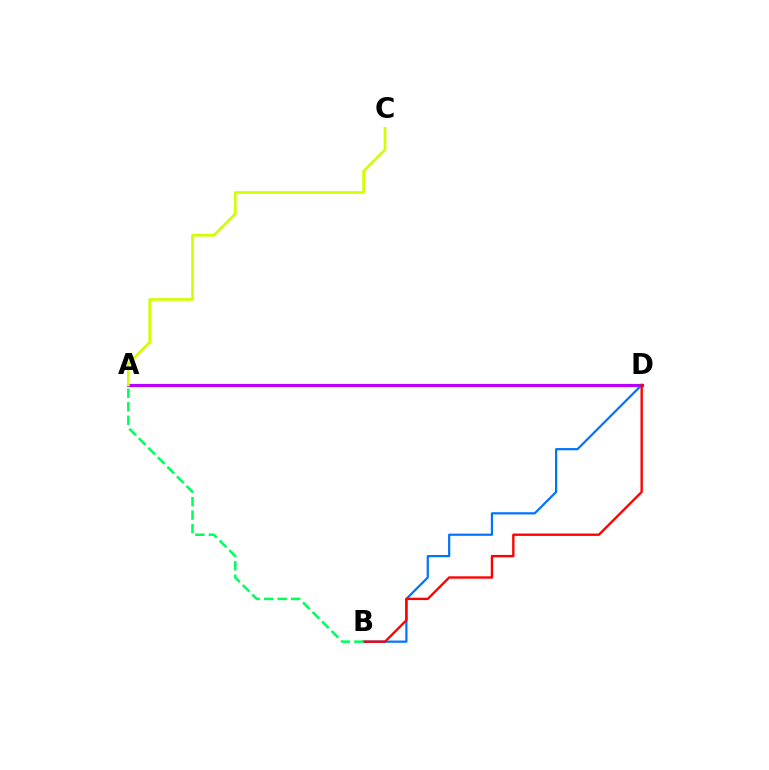{('A', 'D'): [{'color': '#b900ff', 'line_style': 'solid', 'thickness': 2.27}], ('A', 'C'): [{'color': '#d1ff00', 'line_style': 'solid', 'thickness': 1.95}], ('B', 'D'): [{'color': '#0074ff', 'line_style': 'solid', 'thickness': 1.6}, {'color': '#ff0000', 'line_style': 'solid', 'thickness': 1.7}], ('A', 'B'): [{'color': '#00ff5c', 'line_style': 'dashed', 'thickness': 1.83}]}